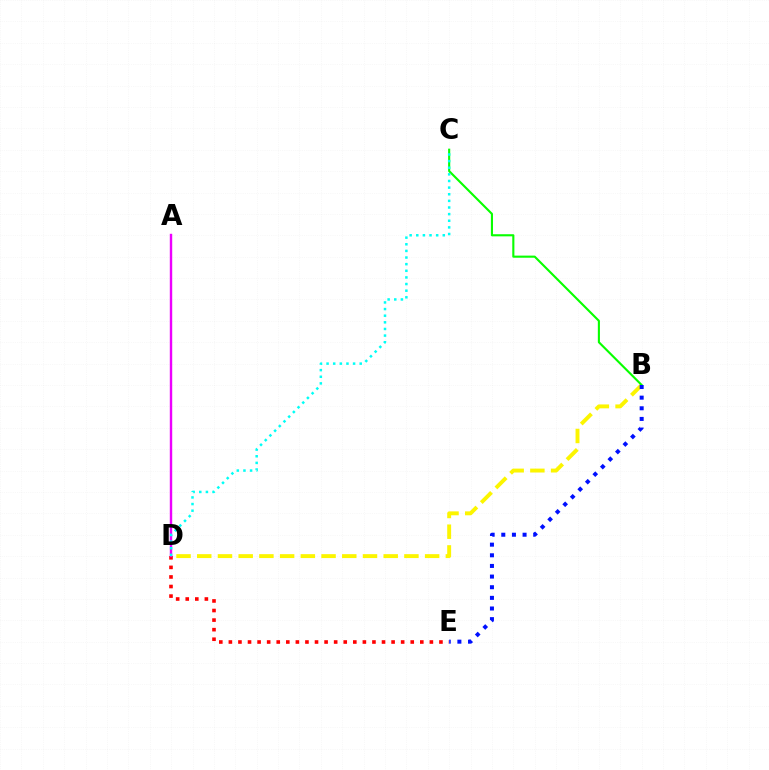{('B', 'D'): [{'color': '#fcf500', 'line_style': 'dashed', 'thickness': 2.81}], ('D', 'E'): [{'color': '#ff0000', 'line_style': 'dotted', 'thickness': 2.6}], ('B', 'C'): [{'color': '#08ff00', 'line_style': 'solid', 'thickness': 1.52}], ('A', 'D'): [{'color': '#ee00ff', 'line_style': 'solid', 'thickness': 1.74}], ('C', 'D'): [{'color': '#00fff6', 'line_style': 'dotted', 'thickness': 1.8}], ('B', 'E'): [{'color': '#0010ff', 'line_style': 'dotted', 'thickness': 2.89}]}